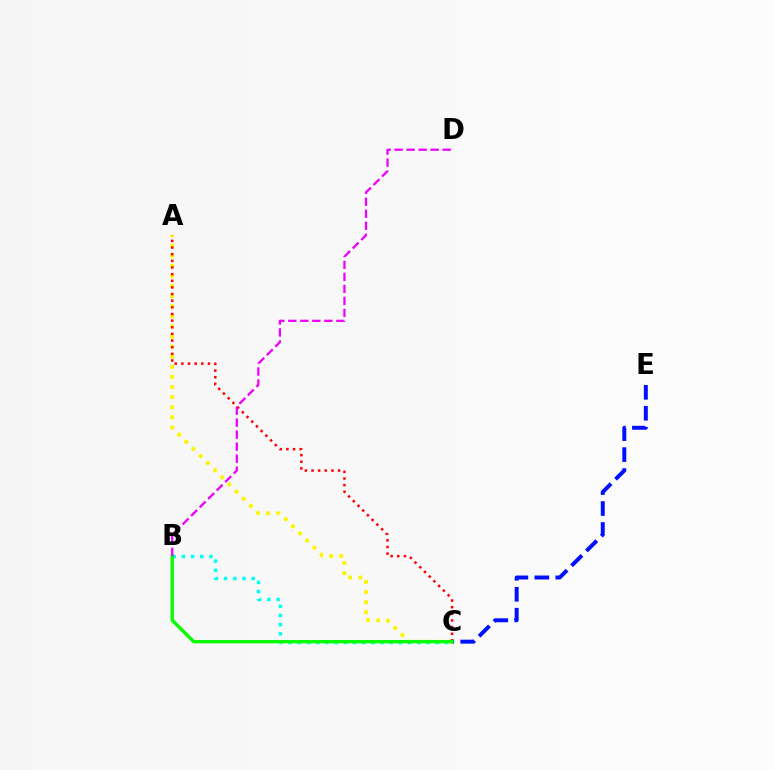{('A', 'C'): [{'color': '#fcf500', 'line_style': 'dotted', 'thickness': 2.75}, {'color': '#ff0000', 'line_style': 'dotted', 'thickness': 1.81}], ('C', 'E'): [{'color': '#0010ff', 'line_style': 'dashed', 'thickness': 2.85}], ('B', 'C'): [{'color': '#00fff6', 'line_style': 'dotted', 'thickness': 2.49}, {'color': '#08ff00', 'line_style': 'solid', 'thickness': 2.43}], ('B', 'D'): [{'color': '#ee00ff', 'line_style': 'dashed', 'thickness': 1.63}]}